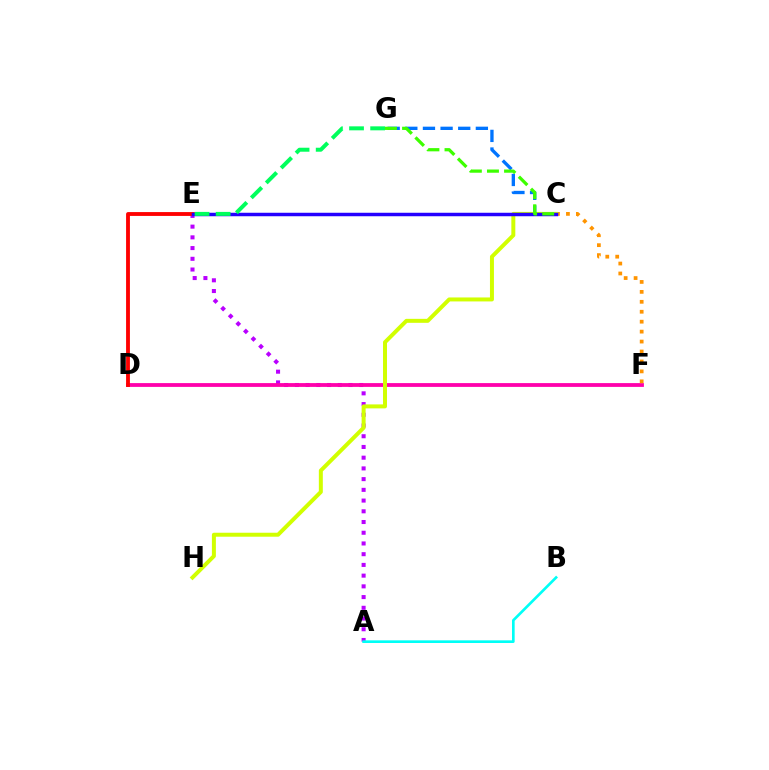{('A', 'E'): [{'color': '#b900ff', 'line_style': 'dotted', 'thickness': 2.91}], ('D', 'F'): [{'color': '#ff00ac', 'line_style': 'solid', 'thickness': 2.73}], ('C', 'G'): [{'color': '#0074ff', 'line_style': 'dashed', 'thickness': 2.4}, {'color': '#3dff00', 'line_style': 'dashed', 'thickness': 2.32}], ('D', 'E'): [{'color': '#ff0000', 'line_style': 'solid', 'thickness': 2.77}], ('C', 'F'): [{'color': '#ff9400', 'line_style': 'dotted', 'thickness': 2.7}], ('C', 'H'): [{'color': '#d1ff00', 'line_style': 'solid', 'thickness': 2.86}], ('C', 'E'): [{'color': '#2500ff', 'line_style': 'solid', 'thickness': 2.51}], ('E', 'G'): [{'color': '#00ff5c', 'line_style': 'dashed', 'thickness': 2.87}], ('A', 'B'): [{'color': '#00fff6', 'line_style': 'solid', 'thickness': 1.91}]}